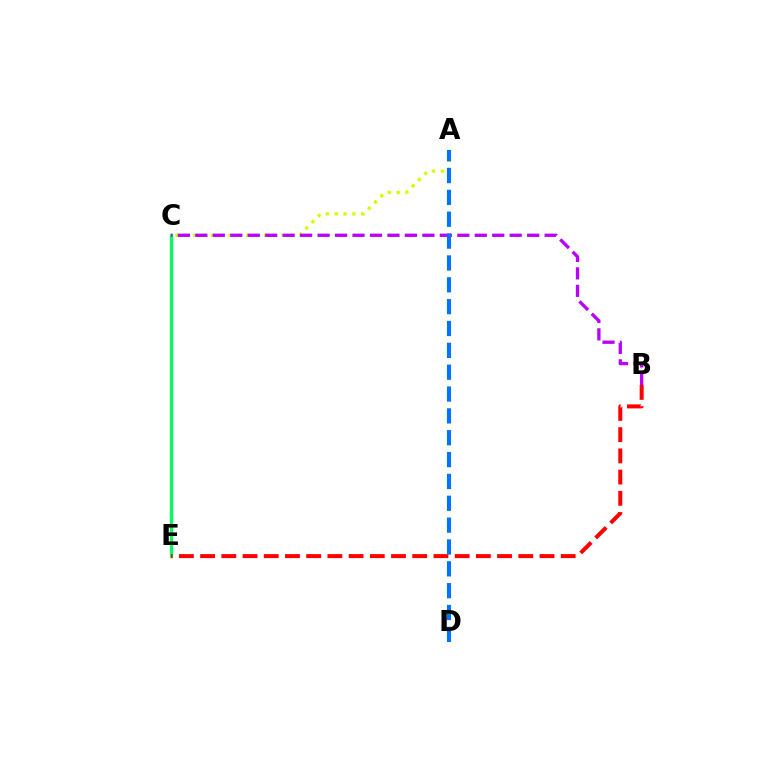{('C', 'E'): [{'color': '#00ff5c', 'line_style': 'solid', 'thickness': 2.35}], ('A', 'C'): [{'color': '#d1ff00', 'line_style': 'dotted', 'thickness': 2.4}], ('B', 'C'): [{'color': '#b900ff', 'line_style': 'dashed', 'thickness': 2.37}], ('B', 'E'): [{'color': '#ff0000', 'line_style': 'dashed', 'thickness': 2.88}], ('A', 'D'): [{'color': '#0074ff', 'line_style': 'dashed', 'thickness': 2.97}]}